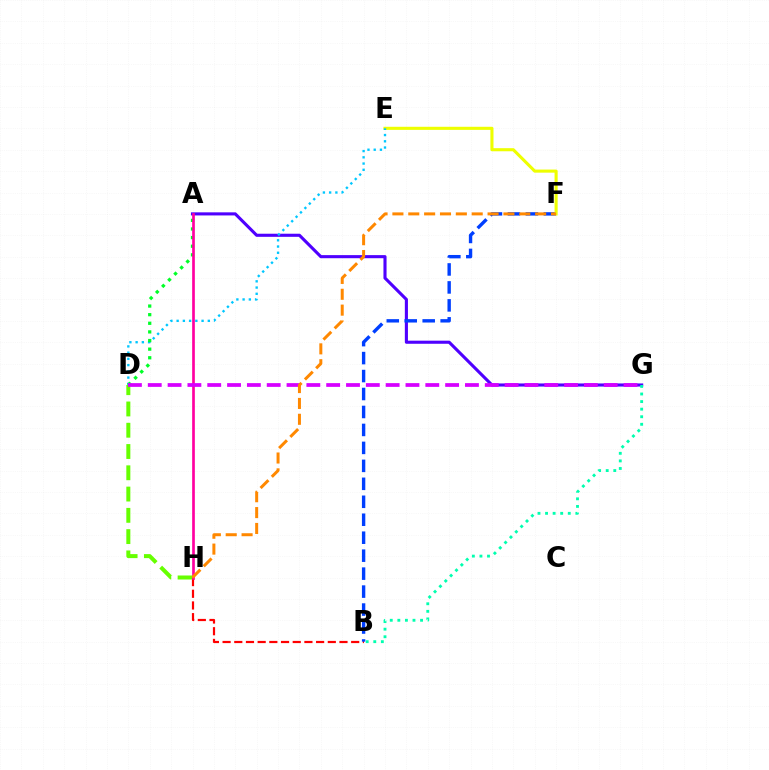{('A', 'G'): [{'color': '#4f00ff', 'line_style': 'solid', 'thickness': 2.23}], ('B', 'H'): [{'color': '#ff0000', 'line_style': 'dashed', 'thickness': 1.59}], ('B', 'F'): [{'color': '#003fff', 'line_style': 'dashed', 'thickness': 2.44}], ('D', 'H'): [{'color': '#66ff00', 'line_style': 'dashed', 'thickness': 2.89}], ('E', 'F'): [{'color': '#eeff00', 'line_style': 'solid', 'thickness': 2.23}], ('B', 'G'): [{'color': '#00ffaf', 'line_style': 'dotted', 'thickness': 2.06}], ('D', 'E'): [{'color': '#00c7ff', 'line_style': 'dotted', 'thickness': 1.69}], ('A', 'D'): [{'color': '#00ff27', 'line_style': 'dotted', 'thickness': 2.34}], ('A', 'H'): [{'color': '#ff00a0', 'line_style': 'solid', 'thickness': 1.93}], ('D', 'G'): [{'color': '#d600ff', 'line_style': 'dashed', 'thickness': 2.69}], ('F', 'H'): [{'color': '#ff8800', 'line_style': 'dashed', 'thickness': 2.15}]}